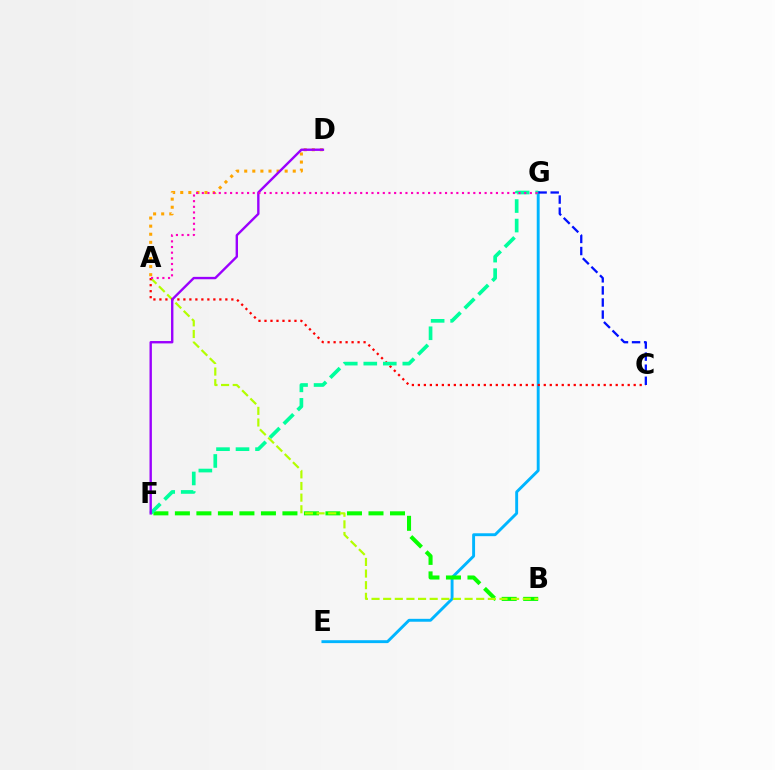{('E', 'G'): [{'color': '#00b5ff', 'line_style': 'solid', 'thickness': 2.09}], ('A', 'D'): [{'color': '#ffa500', 'line_style': 'dotted', 'thickness': 2.2}], ('B', 'F'): [{'color': '#08ff00', 'line_style': 'dashed', 'thickness': 2.92}], ('A', 'B'): [{'color': '#b3ff00', 'line_style': 'dashed', 'thickness': 1.58}], ('A', 'C'): [{'color': '#ff0000', 'line_style': 'dotted', 'thickness': 1.63}], ('F', 'G'): [{'color': '#00ff9d', 'line_style': 'dashed', 'thickness': 2.65}], ('D', 'F'): [{'color': '#9b00ff', 'line_style': 'solid', 'thickness': 1.72}], ('C', 'G'): [{'color': '#0010ff', 'line_style': 'dashed', 'thickness': 1.64}], ('A', 'G'): [{'color': '#ff00bd', 'line_style': 'dotted', 'thickness': 1.54}]}